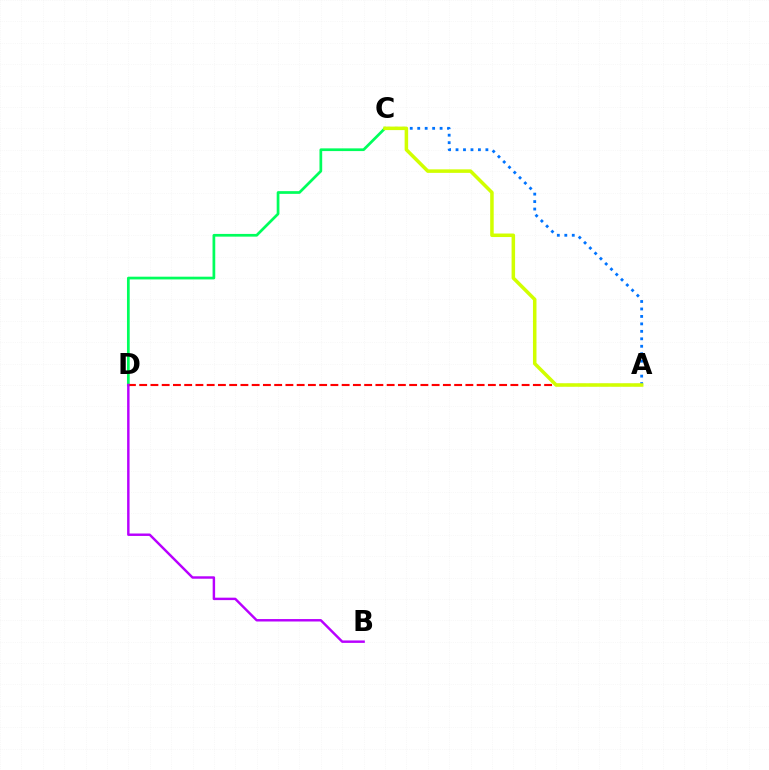{('A', 'C'): [{'color': '#0074ff', 'line_style': 'dotted', 'thickness': 2.03}, {'color': '#d1ff00', 'line_style': 'solid', 'thickness': 2.54}], ('C', 'D'): [{'color': '#00ff5c', 'line_style': 'solid', 'thickness': 1.96}], ('A', 'D'): [{'color': '#ff0000', 'line_style': 'dashed', 'thickness': 1.53}], ('B', 'D'): [{'color': '#b900ff', 'line_style': 'solid', 'thickness': 1.76}]}